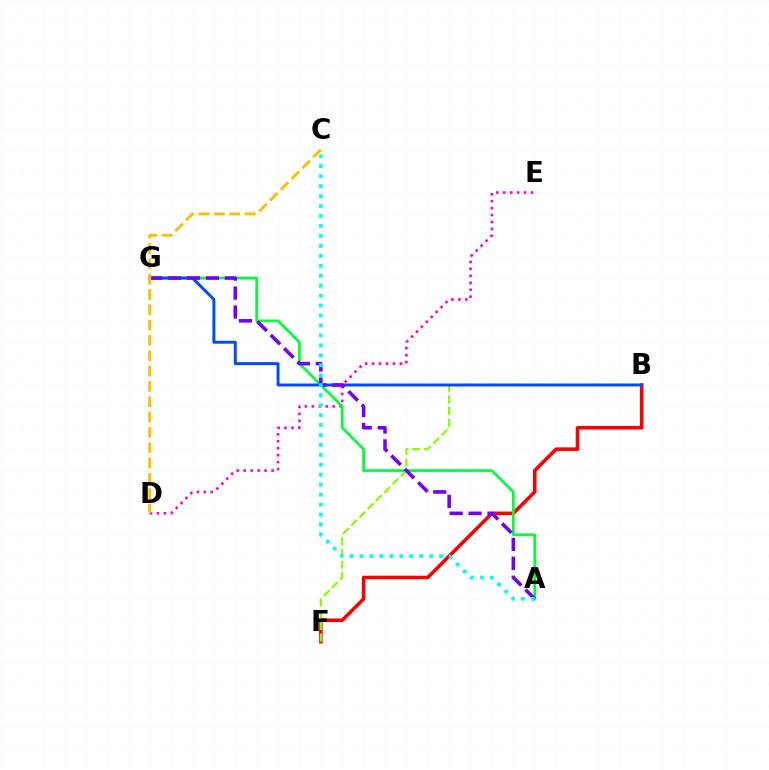{('B', 'F'): [{'color': '#ff0000', 'line_style': 'solid', 'thickness': 2.57}, {'color': '#84ff00', 'line_style': 'dashed', 'thickness': 1.59}], ('D', 'E'): [{'color': '#ff00cf', 'line_style': 'dotted', 'thickness': 1.89}], ('A', 'G'): [{'color': '#00ff39', 'line_style': 'solid', 'thickness': 1.98}, {'color': '#7200ff', 'line_style': 'dashed', 'thickness': 2.57}], ('B', 'G'): [{'color': '#004bff', 'line_style': 'solid', 'thickness': 2.13}], ('A', 'C'): [{'color': '#00fff6', 'line_style': 'dotted', 'thickness': 2.7}], ('C', 'D'): [{'color': '#ffbd00', 'line_style': 'dashed', 'thickness': 2.08}]}